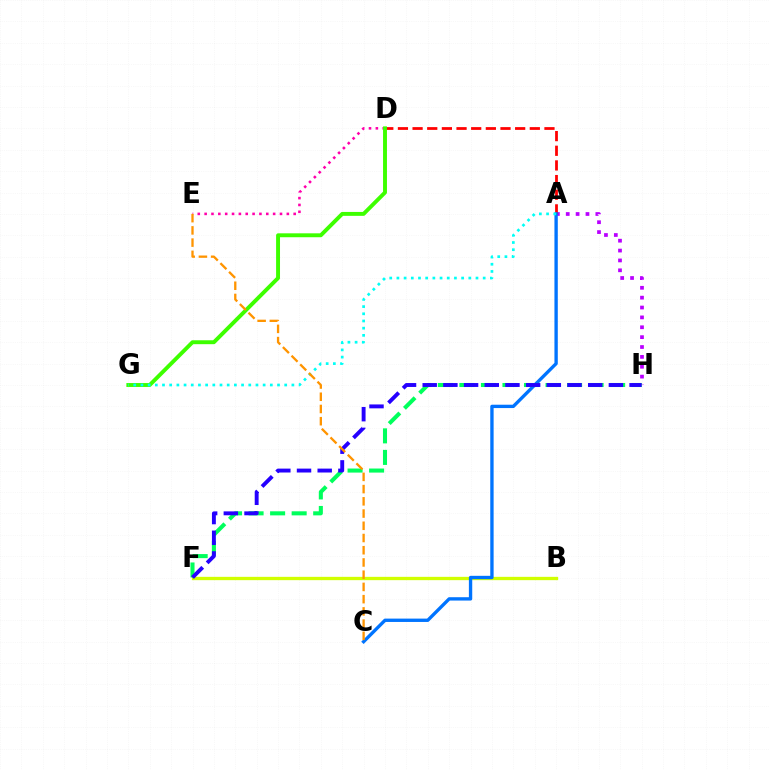{('D', 'E'): [{'color': '#ff00ac', 'line_style': 'dotted', 'thickness': 1.86}], ('A', 'H'): [{'color': '#b900ff', 'line_style': 'dotted', 'thickness': 2.68}], ('B', 'F'): [{'color': '#d1ff00', 'line_style': 'solid', 'thickness': 2.38}], ('A', 'D'): [{'color': '#ff0000', 'line_style': 'dashed', 'thickness': 1.99}], ('A', 'C'): [{'color': '#0074ff', 'line_style': 'solid', 'thickness': 2.41}], ('F', 'H'): [{'color': '#00ff5c', 'line_style': 'dashed', 'thickness': 2.93}, {'color': '#2500ff', 'line_style': 'dashed', 'thickness': 2.81}], ('D', 'G'): [{'color': '#3dff00', 'line_style': 'solid', 'thickness': 2.82}], ('A', 'G'): [{'color': '#00fff6', 'line_style': 'dotted', 'thickness': 1.95}], ('C', 'E'): [{'color': '#ff9400', 'line_style': 'dashed', 'thickness': 1.66}]}